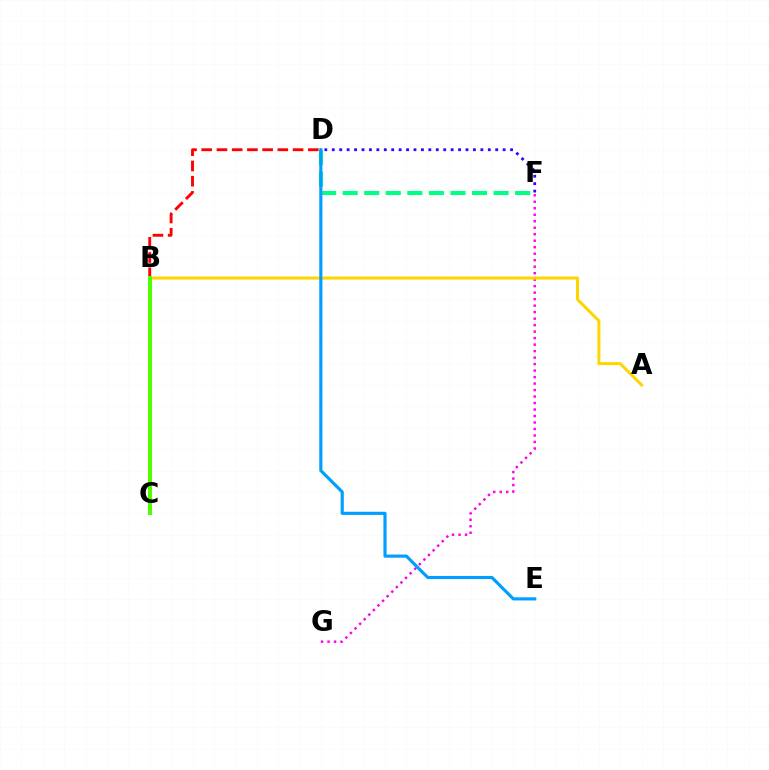{('F', 'G'): [{'color': '#ff00ed', 'line_style': 'dotted', 'thickness': 1.76}], ('A', 'B'): [{'color': '#ffd500', 'line_style': 'solid', 'thickness': 2.17}], ('B', 'D'): [{'color': '#ff0000', 'line_style': 'dashed', 'thickness': 2.07}], ('D', 'F'): [{'color': '#00ff86', 'line_style': 'dashed', 'thickness': 2.93}, {'color': '#3700ff', 'line_style': 'dotted', 'thickness': 2.02}], ('D', 'E'): [{'color': '#009eff', 'line_style': 'solid', 'thickness': 2.26}], ('B', 'C'): [{'color': '#4fff00', 'line_style': 'solid', 'thickness': 2.88}]}